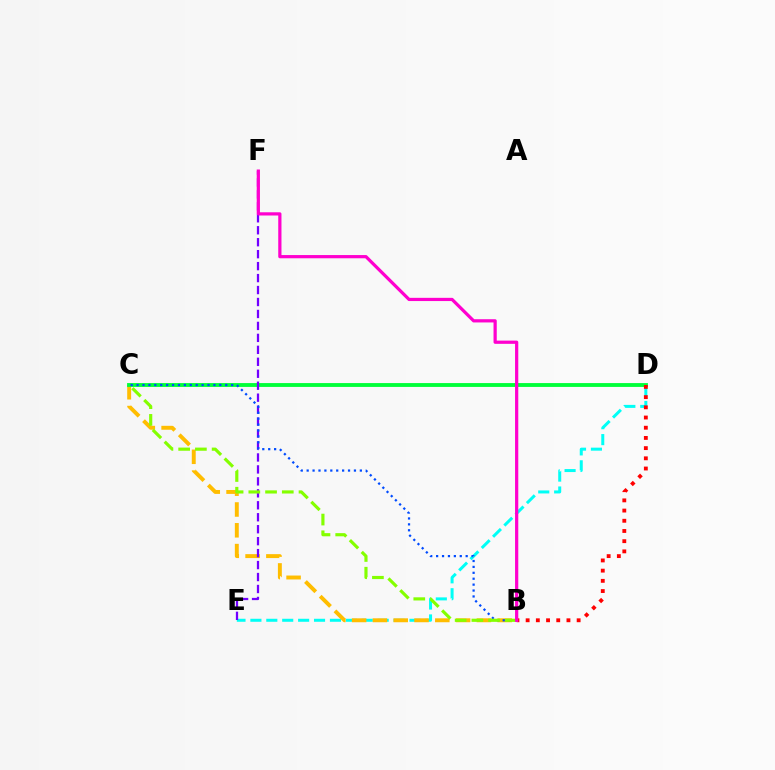{('D', 'E'): [{'color': '#00fff6', 'line_style': 'dashed', 'thickness': 2.16}], ('B', 'C'): [{'color': '#ffbd00', 'line_style': 'dashed', 'thickness': 2.83}, {'color': '#004bff', 'line_style': 'dotted', 'thickness': 1.61}, {'color': '#84ff00', 'line_style': 'dashed', 'thickness': 2.27}], ('C', 'D'): [{'color': '#00ff39', 'line_style': 'solid', 'thickness': 2.77}], ('E', 'F'): [{'color': '#7200ff', 'line_style': 'dashed', 'thickness': 1.62}], ('B', 'D'): [{'color': '#ff0000', 'line_style': 'dotted', 'thickness': 2.77}], ('B', 'F'): [{'color': '#ff00cf', 'line_style': 'solid', 'thickness': 2.32}]}